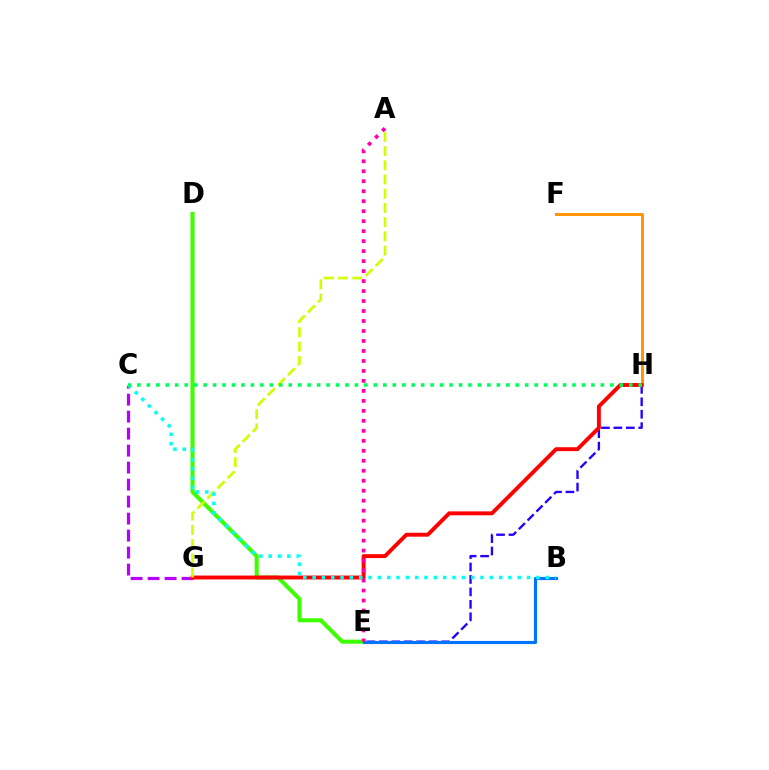{('D', 'E'): [{'color': '#3dff00', 'line_style': 'solid', 'thickness': 2.92}], ('C', 'G'): [{'color': '#b900ff', 'line_style': 'dashed', 'thickness': 2.31}], ('E', 'H'): [{'color': '#2500ff', 'line_style': 'dashed', 'thickness': 1.69}], ('F', 'H'): [{'color': '#ff9400', 'line_style': 'solid', 'thickness': 2.11}], ('G', 'H'): [{'color': '#ff0000', 'line_style': 'solid', 'thickness': 2.81}], ('A', 'G'): [{'color': '#d1ff00', 'line_style': 'dashed', 'thickness': 1.93}], ('B', 'E'): [{'color': '#0074ff', 'line_style': 'solid', 'thickness': 2.25}], ('A', 'E'): [{'color': '#ff00ac', 'line_style': 'dotted', 'thickness': 2.71}], ('B', 'C'): [{'color': '#00fff6', 'line_style': 'dotted', 'thickness': 2.53}], ('C', 'H'): [{'color': '#00ff5c', 'line_style': 'dotted', 'thickness': 2.57}]}